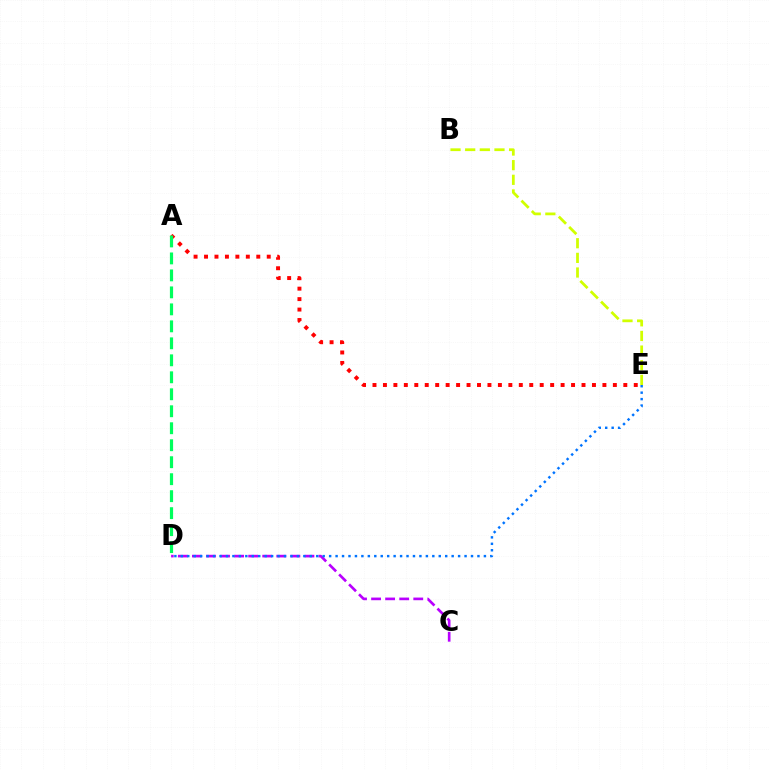{('C', 'D'): [{'color': '#b900ff', 'line_style': 'dashed', 'thickness': 1.91}], ('A', 'E'): [{'color': '#ff0000', 'line_style': 'dotted', 'thickness': 2.84}], ('D', 'E'): [{'color': '#0074ff', 'line_style': 'dotted', 'thickness': 1.75}], ('B', 'E'): [{'color': '#d1ff00', 'line_style': 'dashed', 'thickness': 1.99}], ('A', 'D'): [{'color': '#00ff5c', 'line_style': 'dashed', 'thickness': 2.31}]}